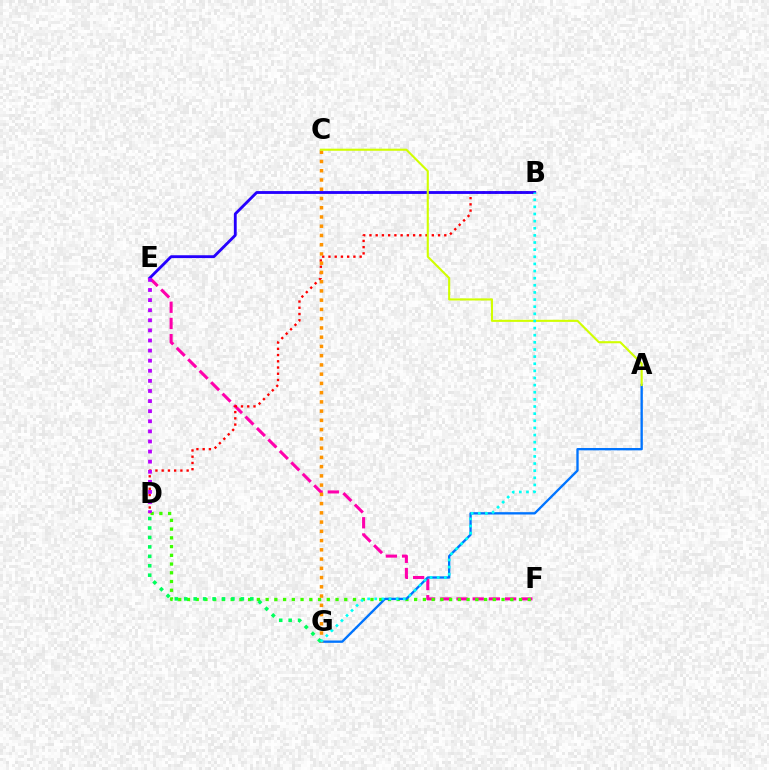{('E', 'F'): [{'color': '#ff00ac', 'line_style': 'dashed', 'thickness': 2.2}], ('D', 'F'): [{'color': '#3dff00', 'line_style': 'dotted', 'thickness': 2.37}], ('B', 'D'): [{'color': '#ff0000', 'line_style': 'dotted', 'thickness': 1.69}], ('A', 'G'): [{'color': '#0074ff', 'line_style': 'solid', 'thickness': 1.68}], ('C', 'G'): [{'color': '#ff9400', 'line_style': 'dotted', 'thickness': 2.51}], ('B', 'E'): [{'color': '#2500ff', 'line_style': 'solid', 'thickness': 2.04}], ('A', 'C'): [{'color': '#d1ff00', 'line_style': 'solid', 'thickness': 1.52}], ('D', 'G'): [{'color': '#00ff5c', 'line_style': 'dotted', 'thickness': 2.56}], ('D', 'E'): [{'color': '#b900ff', 'line_style': 'dotted', 'thickness': 2.74}], ('B', 'G'): [{'color': '#00fff6', 'line_style': 'dotted', 'thickness': 1.94}]}